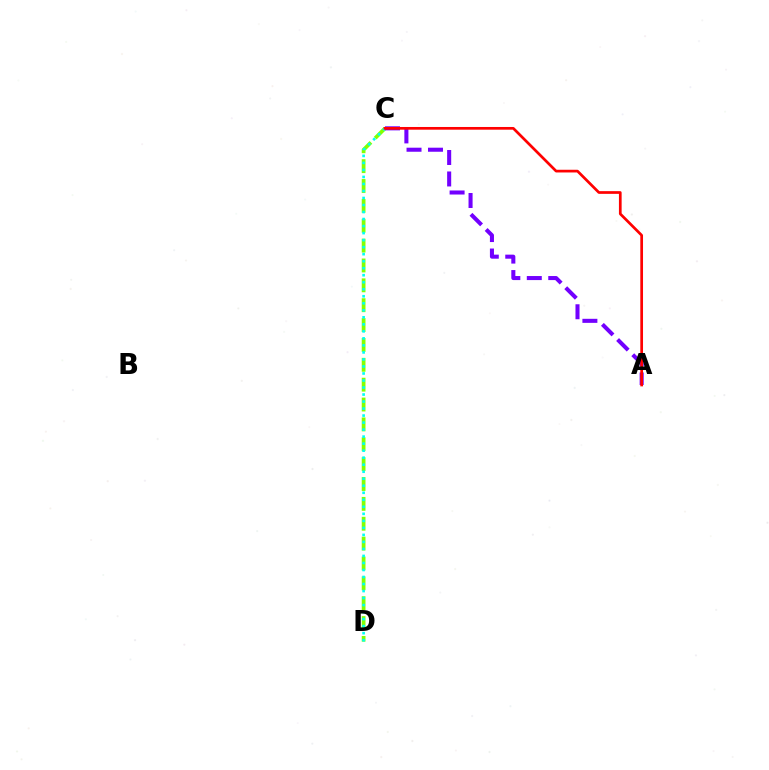{('C', 'D'): [{'color': '#84ff00', 'line_style': 'dashed', 'thickness': 2.7}, {'color': '#00fff6', 'line_style': 'dotted', 'thickness': 1.91}], ('A', 'C'): [{'color': '#7200ff', 'line_style': 'dashed', 'thickness': 2.92}, {'color': '#ff0000', 'line_style': 'solid', 'thickness': 1.95}]}